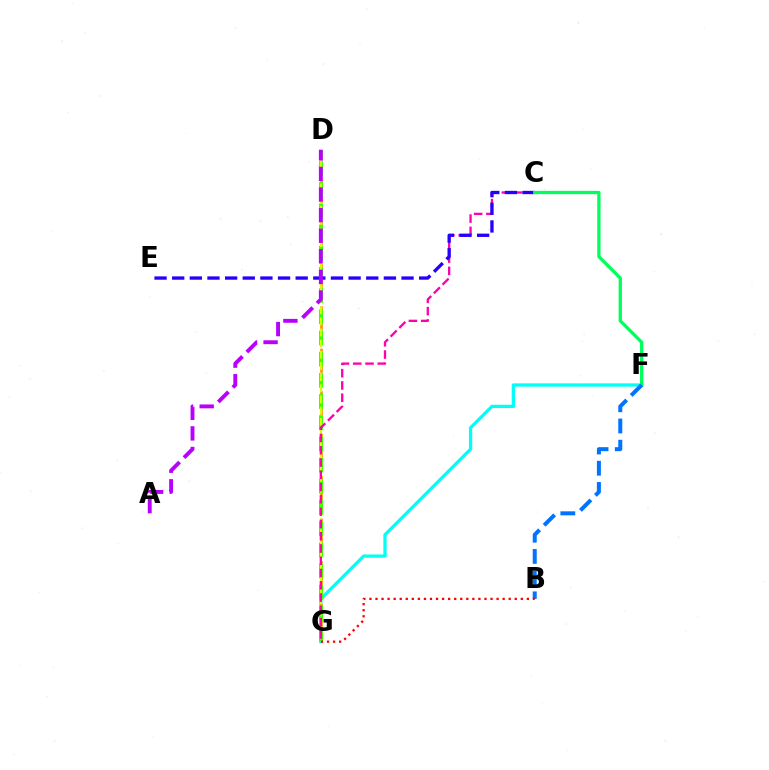{('F', 'G'): [{'color': '#00fff6', 'line_style': 'solid', 'thickness': 2.35}], ('D', 'G'): [{'color': '#ff9400', 'line_style': 'dashed', 'thickness': 1.92}, {'color': '#3dff00', 'line_style': 'dashed', 'thickness': 2.88}, {'color': '#d1ff00', 'line_style': 'dashed', 'thickness': 1.52}], ('C', 'G'): [{'color': '#ff00ac', 'line_style': 'dashed', 'thickness': 1.67}], ('C', 'E'): [{'color': '#2500ff', 'line_style': 'dashed', 'thickness': 2.4}], ('C', 'F'): [{'color': '#00ff5c', 'line_style': 'solid', 'thickness': 2.38}], ('A', 'D'): [{'color': '#b900ff', 'line_style': 'dashed', 'thickness': 2.8}], ('B', 'F'): [{'color': '#0074ff', 'line_style': 'dashed', 'thickness': 2.88}], ('B', 'G'): [{'color': '#ff0000', 'line_style': 'dotted', 'thickness': 1.65}]}